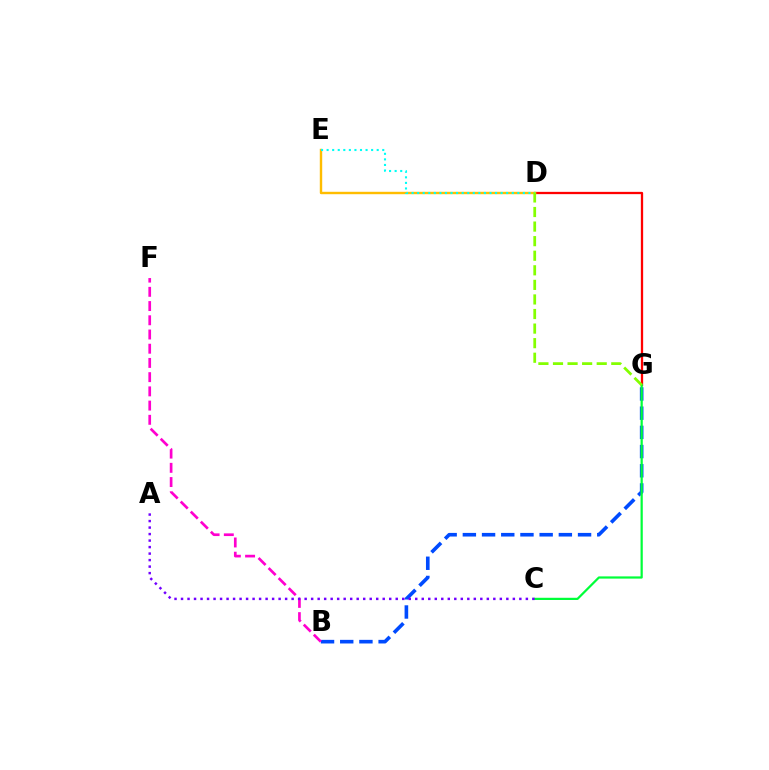{('D', 'G'): [{'color': '#ff0000', 'line_style': 'solid', 'thickness': 1.65}, {'color': '#84ff00', 'line_style': 'dashed', 'thickness': 1.98}], ('B', 'G'): [{'color': '#004bff', 'line_style': 'dashed', 'thickness': 2.61}], ('B', 'F'): [{'color': '#ff00cf', 'line_style': 'dashed', 'thickness': 1.93}], ('C', 'G'): [{'color': '#00ff39', 'line_style': 'solid', 'thickness': 1.6}], ('D', 'E'): [{'color': '#ffbd00', 'line_style': 'solid', 'thickness': 1.74}, {'color': '#00fff6', 'line_style': 'dotted', 'thickness': 1.51}], ('A', 'C'): [{'color': '#7200ff', 'line_style': 'dotted', 'thickness': 1.77}]}